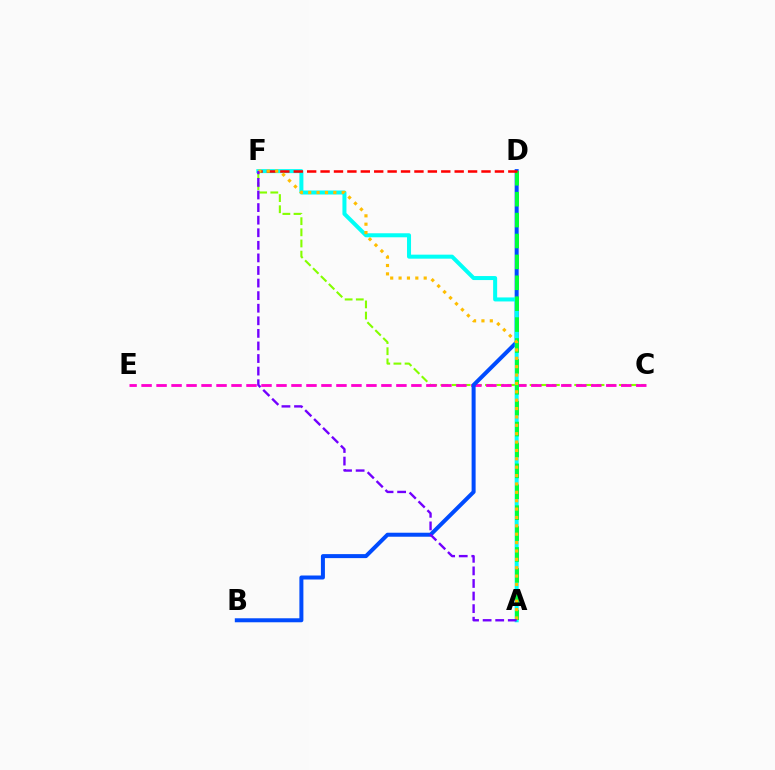{('C', 'F'): [{'color': '#84ff00', 'line_style': 'dashed', 'thickness': 1.52}], ('C', 'E'): [{'color': '#ff00cf', 'line_style': 'dashed', 'thickness': 2.04}], ('B', 'D'): [{'color': '#004bff', 'line_style': 'solid', 'thickness': 2.88}], ('A', 'F'): [{'color': '#00fff6', 'line_style': 'solid', 'thickness': 2.89}, {'color': '#ffbd00', 'line_style': 'dotted', 'thickness': 2.28}, {'color': '#7200ff', 'line_style': 'dashed', 'thickness': 1.71}], ('A', 'D'): [{'color': '#00ff39', 'line_style': 'dashed', 'thickness': 2.84}], ('D', 'F'): [{'color': '#ff0000', 'line_style': 'dashed', 'thickness': 1.82}]}